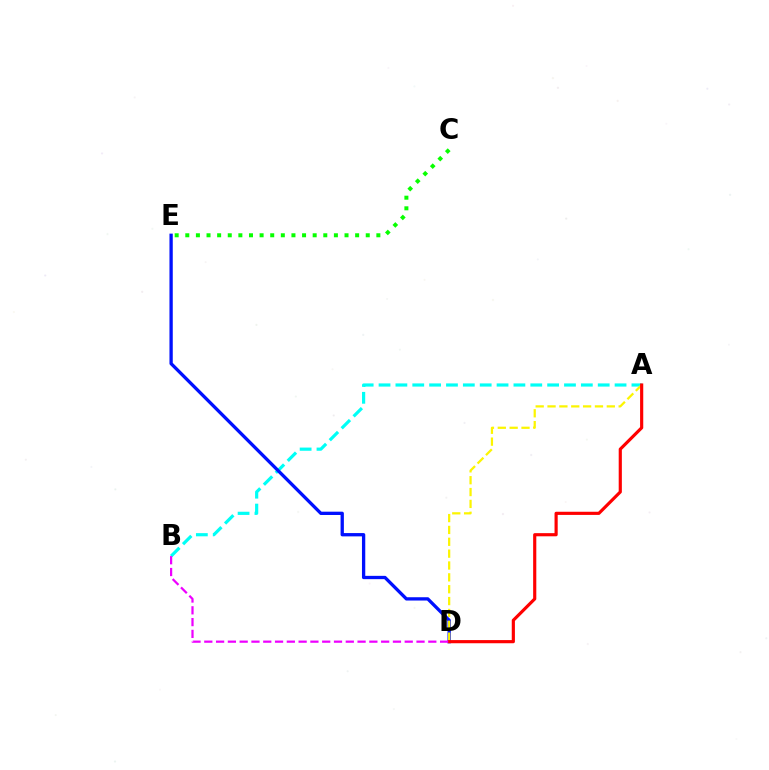{('A', 'B'): [{'color': '#00fff6', 'line_style': 'dashed', 'thickness': 2.29}], ('D', 'E'): [{'color': '#0010ff', 'line_style': 'solid', 'thickness': 2.38}], ('A', 'D'): [{'color': '#fcf500', 'line_style': 'dashed', 'thickness': 1.61}, {'color': '#ff0000', 'line_style': 'solid', 'thickness': 2.27}], ('C', 'E'): [{'color': '#08ff00', 'line_style': 'dotted', 'thickness': 2.88}], ('B', 'D'): [{'color': '#ee00ff', 'line_style': 'dashed', 'thickness': 1.6}]}